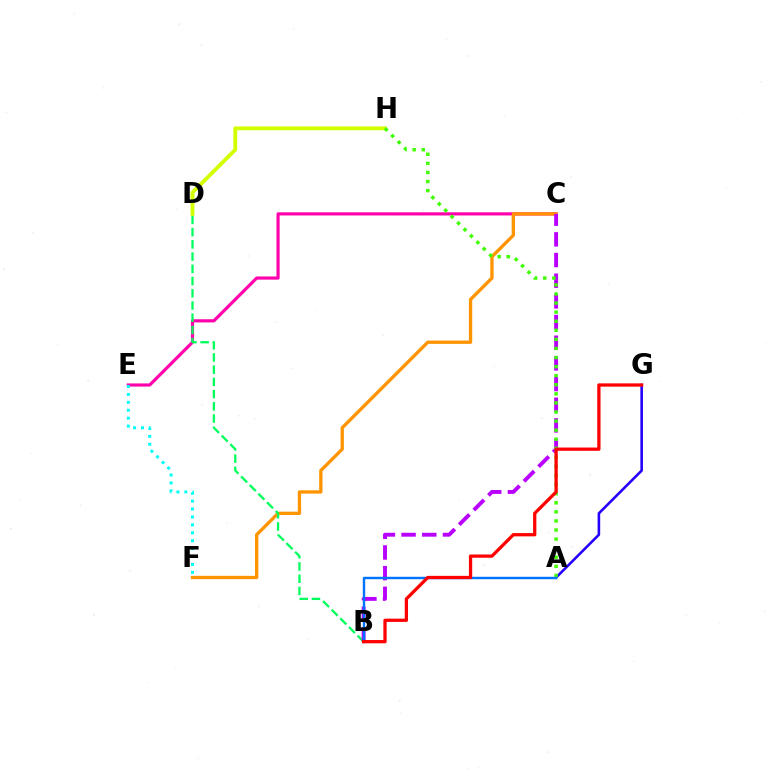{('A', 'G'): [{'color': '#2500ff', 'line_style': 'solid', 'thickness': 1.87}], ('C', 'E'): [{'color': '#ff00ac', 'line_style': 'solid', 'thickness': 2.27}], ('E', 'F'): [{'color': '#00fff6', 'line_style': 'dotted', 'thickness': 2.15}], ('C', 'F'): [{'color': '#ff9400', 'line_style': 'solid', 'thickness': 2.39}], ('B', 'D'): [{'color': '#00ff5c', 'line_style': 'dashed', 'thickness': 1.66}], ('D', 'H'): [{'color': '#d1ff00', 'line_style': 'solid', 'thickness': 2.76}], ('B', 'C'): [{'color': '#b900ff', 'line_style': 'dashed', 'thickness': 2.81}], ('A', 'H'): [{'color': '#3dff00', 'line_style': 'dotted', 'thickness': 2.47}], ('A', 'B'): [{'color': '#0074ff', 'line_style': 'solid', 'thickness': 1.75}], ('B', 'G'): [{'color': '#ff0000', 'line_style': 'solid', 'thickness': 2.36}]}